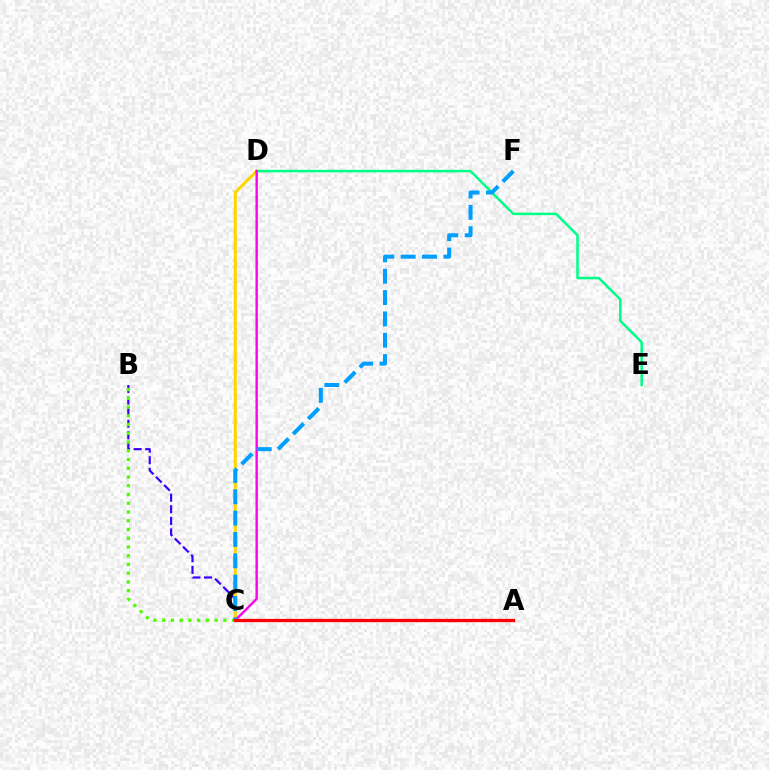{('B', 'C'): [{'color': '#3700ff', 'line_style': 'dashed', 'thickness': 1.57}, {'color': '#4fff00', 'line_style': 'dotted', 'thickness': 2.38}], ('C', 'D'): [{'color': '#ffd500', 'line_style': 'solid', 'thickness': 2.16}, {'color': '#ff00ed', 'line_style': 'solid', 'thickness': 1.72}], ('D', 'E'): [{'color': '#00ff86', 'line_style': 'solid', 'thickness': 1.82}], ('C', 'F'): [{'color': '#009eff', 'line_style': 'dashed', 'thickness': 2.9}], ('A', 'C'): [{'color': '#ff0000', 'line_style': 'solid', 'thickness': 2.36}]}